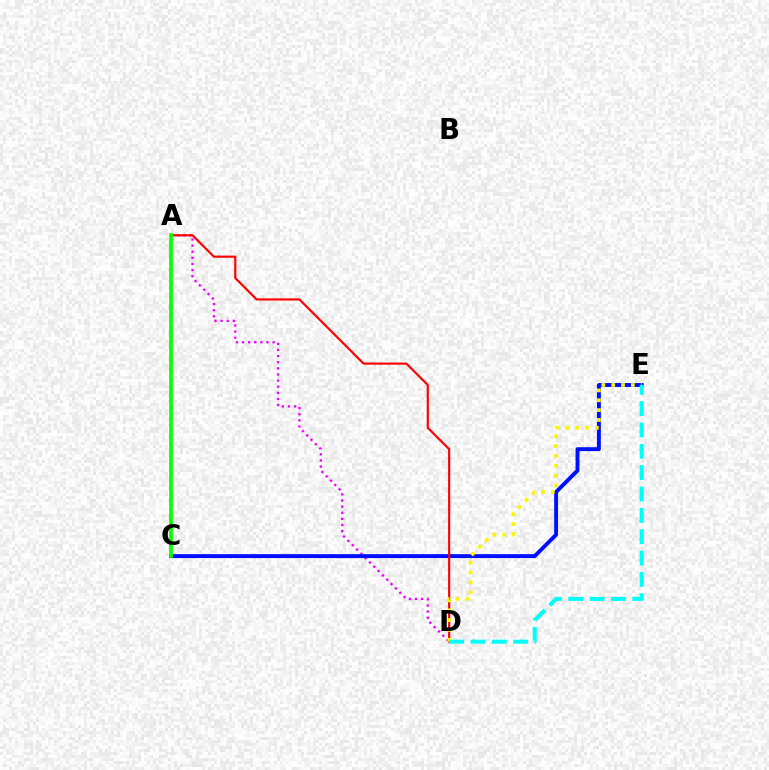{('A', 'D'): [{'color': '#ee00ff', 'line_style': 'dotted', 'thickness': 1.66}, {'color': '#ff0000', 'line_style': 'solid', 'thickness': 1.55}], ('C', 'E'): [{'color': '#0010ff', 'line_style': 'solid', 'thickness': 2.82}], ('D', 'E'): [{'color': '#fcf500', 'line_style': 'dotted', 'thickness': 2.67}, {'color': '#00fff6', 'line_style': 'dashed', 'thickness': 2.9}], ('A', 'C'): [{'color': '#08ff00', 'line_style': 'solid', 'thickness': 2.63}]}